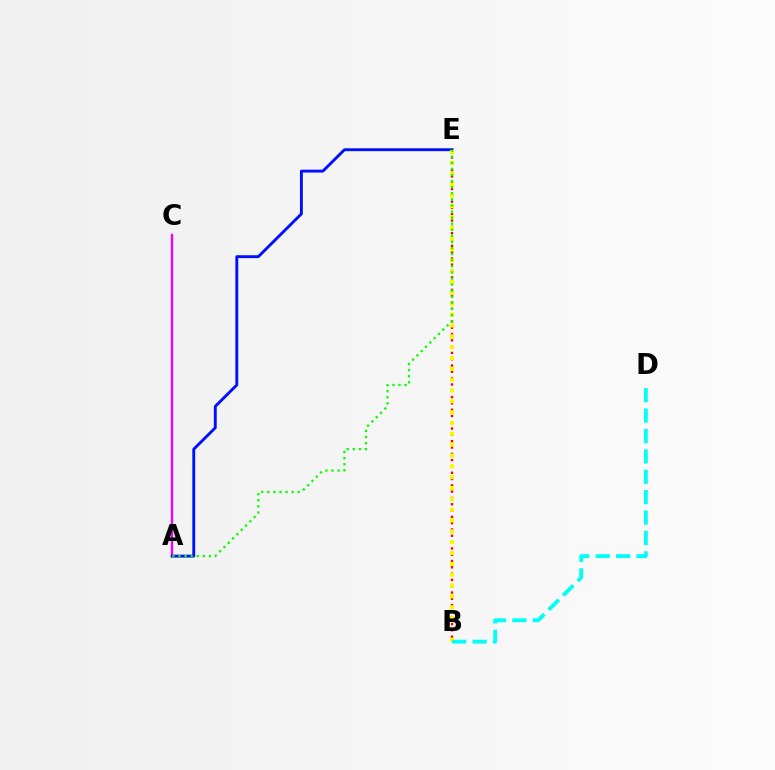{('B', 'E'): [{'color': '#ff0000', 'line_style': 'dotted', 'thickness': 1.71}, {'color': '#fcf500', 'line_style': 'dotted', 'thickness': 2.94}], ('A', 'C'): [{'color': '#ee00ff', 'line_style': 'solid', 'thickness': 1.69}], ('A', 'E'): [{'color': '#0010ff', 'line_style': 'solid', 'thickness': 2.08}, {'color': '#08ff00', 'line_style': 'dotted', 'thickness': 1.65}], ('B', 'D'): [{'color': '#00fff6', 'line_style': 'dashed', 'thickness': 2.77}]}